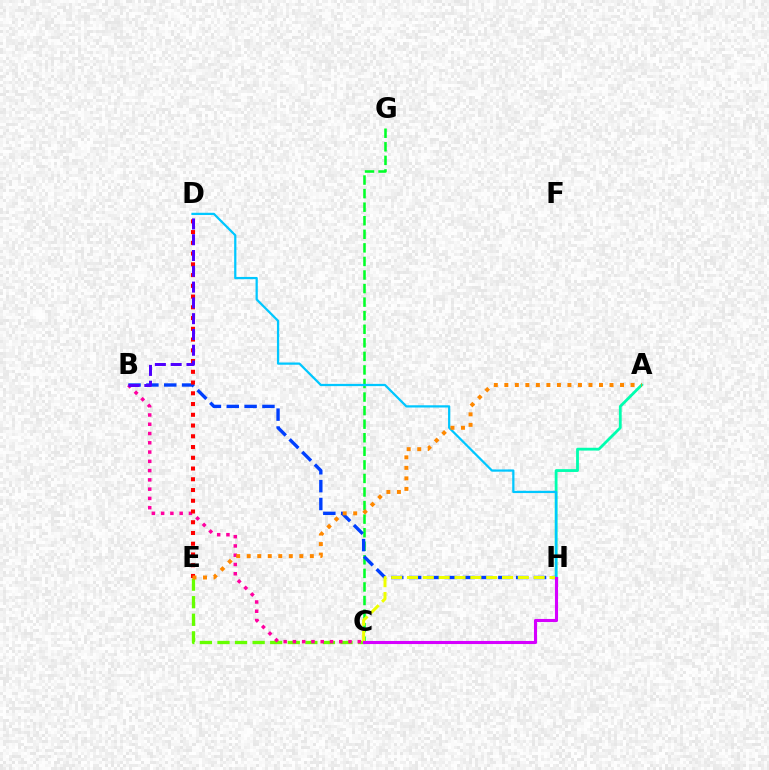{('C', 'E'): [{'color': '#66ff00', 'line_style': 'dashed', 'thickness': 2.39}], ('C', 'G'): [{'color': '#00ff27', 'line_style': 'dashed', 'thickness': 1.84}], ('A', 'H'): [{'color': '#00ffaf', 'line_style': 'solid', 'thickness': 2.02}], ('B', 'H'): [{'color': '#003fff', 'line_style': 'dashed', 'thickness': 2.42}], ('B', 'C'): [{'color': '#ff00a0', 'line_style': 'dotted', 'thickness': 2.52}], ('C', 'H'): [{'color': '#eeff00', 'line_style': 'dashed', 'thickness': 2.15}, {'color': '#d600ff', 'line_style': 'solid', 'thickness': 2.23}], ('D', 'H'): [{'color': '#00c7ff', 'line_style': 'solid', 'thickness': 1.62}], ('D', 'E'): [{'color': '#ff0000', 'line_style': 'dotted', 'thickness': 2.92}], ('B', 'D'): [{'color': '#4f00ff', 'line_style': 'dashed', 'thickness': 2.14}], ('A', 'E'): [{'color': '#ff8800', 'line_style': 'dotted', 'thickness': 2.86}]}